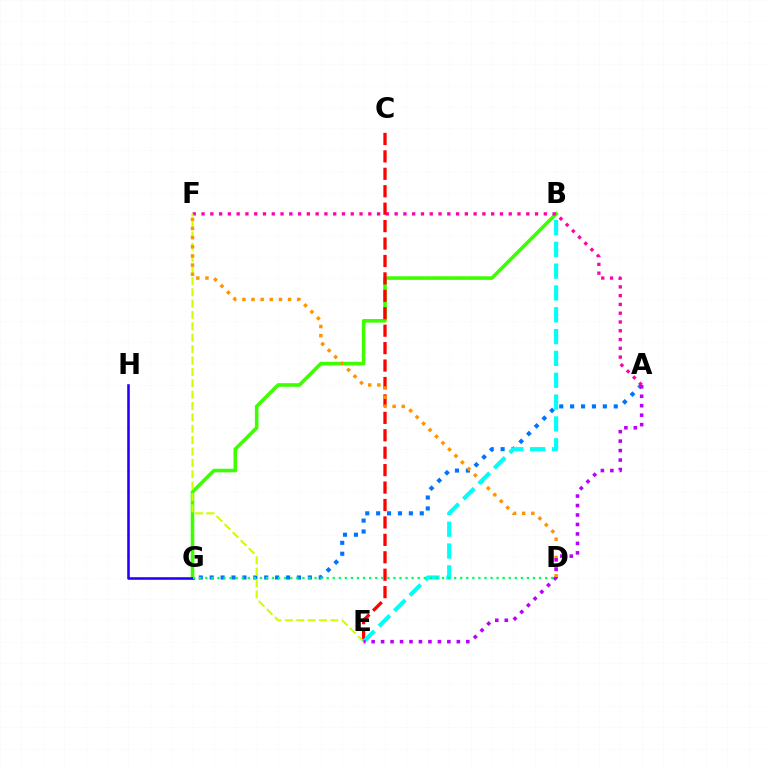{('B', 'G'): [{'color': '#3dff00', 'line_style': 'solid', 'thickness': 2.59}], ('A', 'G'): [{'color': '#0074ff', 'line_style': 'dotted', 'thickness': 2.96}], ('G', 'H'): [{'color': '#2500ff', 'line_style': 'solid', 'thickness': 1.86}], ('A', 'F'): [{'color': '#ff00ac', 'line_style': 'dotted', 'thickness': 2.38}], ('C', 'E'): [{'color': '#ff0000', 'line_style': 'dashed', 'thickness': 2.37}], ('E', 'F'): [{'color': '#d1ff00', 'line_style': 'dashed', 'thickness': 1.55}], ('D', 'F'): [{'color': '#ff9400', 'line_style': 'dotted', 'thickness': 2.49}], ('B', 'E'): [{'color': '#00fff6', 'line_style': 'dashed', 'thickness': 2.97}], ('A', 'E'): [{'color': '#b900ff', 'line_style': 'dotted', 'thickness': 2.57}], ('D', 'G'): [{'color': '#00ff5c', 'line_style': 'dotted', 'thickness': 1.65}]}